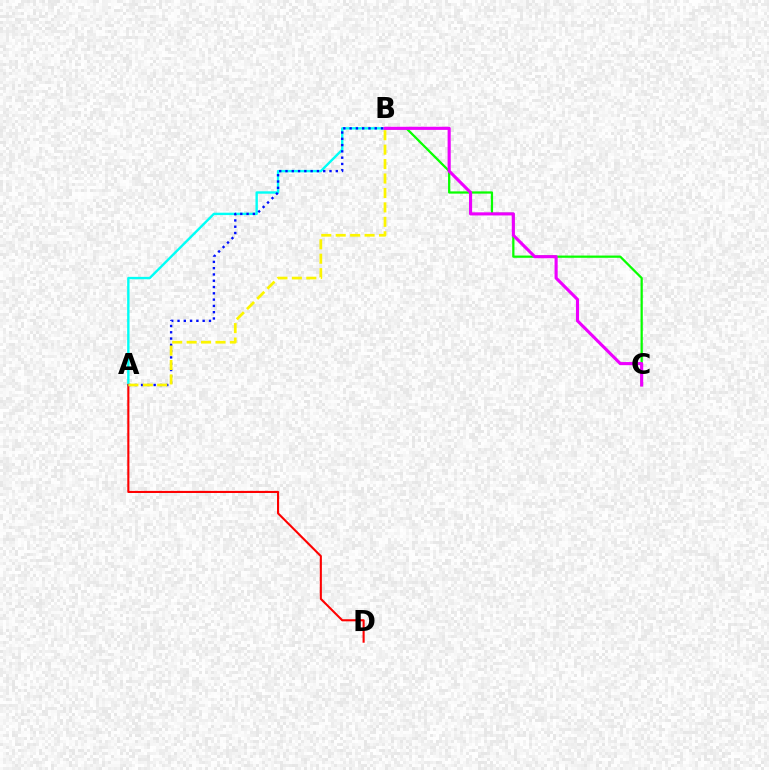{('B', 'C'): [{'color': '#08ff00', 'line_style': 'solid', 'thickness': 1.62}, {'color': '#ee00ff', 'line_style': 'solid', 'thickness': 2.24}], ('A', 'B'): [{'color': '#00fff6', 'line_style': 'solid', 'thickness': 1.72}, {'color': '#0010ff', 'line_style': 'dotted', 'thickness': 1.71}, {'color': '#fcf500', 'line_style': 'dashed', 'thickness': 1.96}], ('A', 'D'): [{'color': '#ff0000', 'line_style': 'solid', 'thickness': 1.51}]}